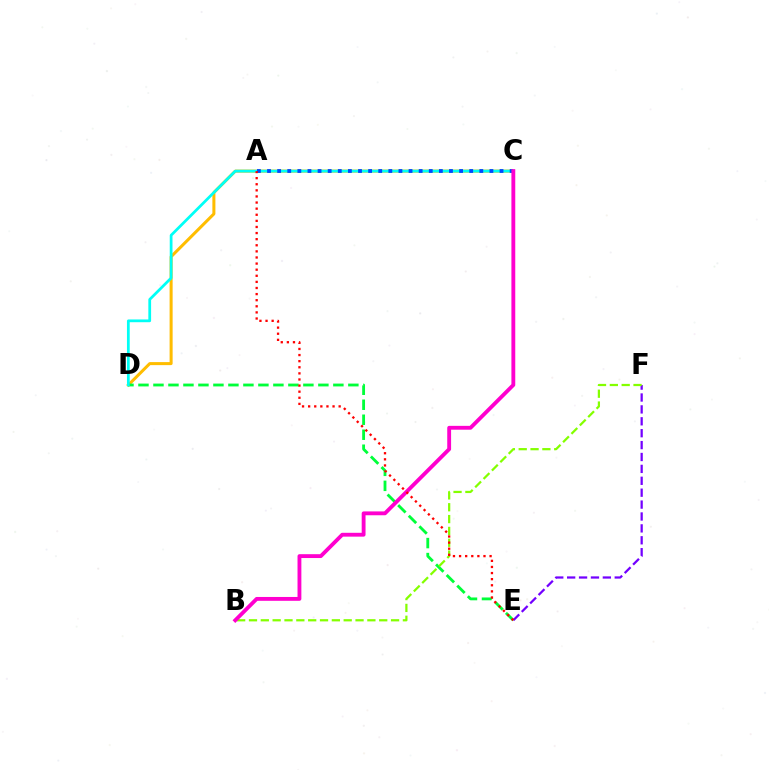{('C', 'D'): [{'color': '#ffbd00', 'line_style': 'solid', 'thickness': 2.18}, {'color': '#00fff6', 'line_style': 'solid', 'thickness': 1.98}], ('D', 'E'): [{'color': '#00ff39', 'line_style': 'dashed', 'thickness': 2.04}], ('E', 'F'): [{'color': '#7200ff', 'line_style': 'dashed', 'thickness': 1.62}], ('A', 'C'): [{'color': '#004bff', 'line_style': 'dotted', 'thickness': 2.75}], ('B', 'F'): [{'color': '#84ff00', 'line_style': 'dashed', 'thickness': 1.61}], ('B', 'C'): [{'color': '#ff00cf', 'line_style': 'solid', 'thickness': 2.77}], ('A', 'E'): [{'color': '#ff0000', 'line_style': 'dotted', 'thickness': 1.66}]}